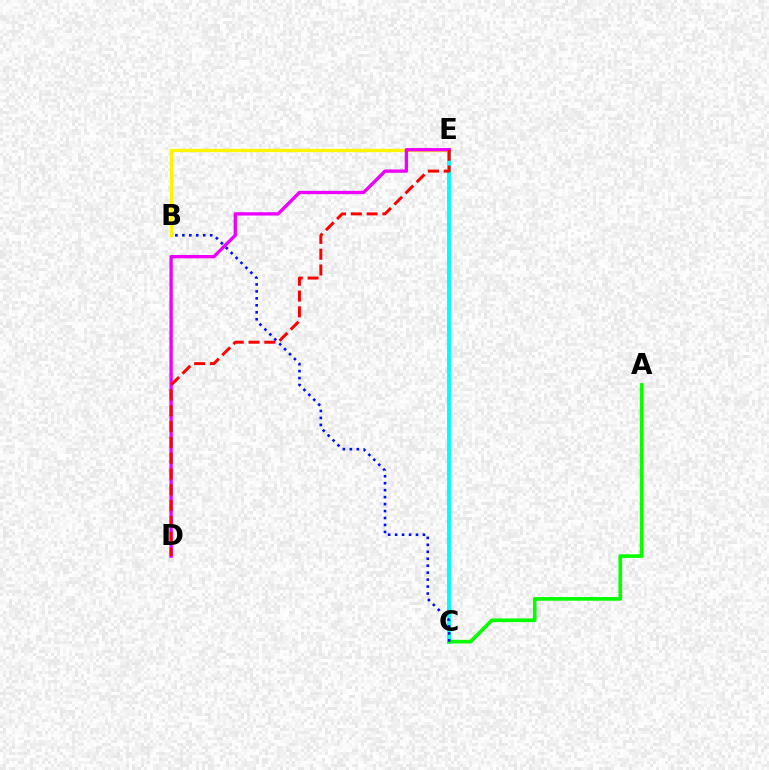{('C', 'E'): [{'color': '#00fff6', 'line_style': 'solid', 'thickness': 2.81}], ('A', 'C'): [{'color': '#08ff00', 'line_style': 'solid', 'thickness': 2.65}], ('B', 'E'): [{'color': '#fcf500', 'line_style': 'solid', 'thickness': 2.39}], ('D', 'E'): [{'color': '#ee00ff', 'line_style': 'solid', 'thickness': 2.4}, {'color': '#ff0000', 'line_style': 'dashed', 'thickness': 2.15}], ('B', 'C'): [{'color': '#0010ff', 'line_style': 'dotted', 'thickness': 1.89}]}